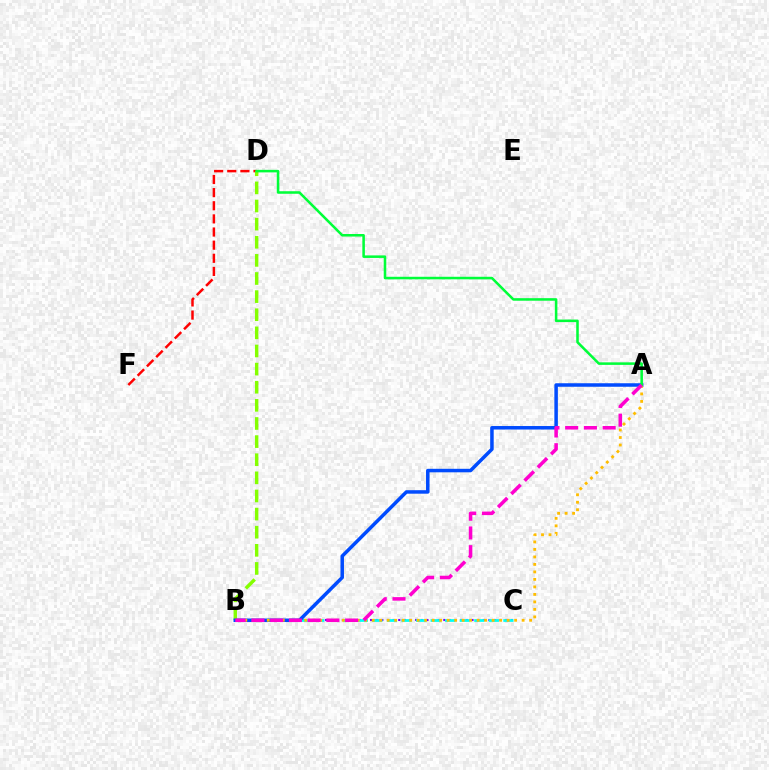{('B', 'C'): [{'color': '#7200ff', 'line_style': 'dotted', 'thickness': 1.53}, {'color': '#00fff6', 'line_style': 'dashed', 'thickness': 1.98}], ('D', 'F'): [{'color': '#ff0000', 'line_style': 'dashed', 'thickness': 1.78}], ('B', 'D'): [{'color': '#84ff00', 'line_style': 'dashed', 'thickness': 2.46}], ('A', 'B'): [{'color': '#004bff', 'line_style': 'solid', 'thickness': 2.52}, {'color': '#ffbd00', 'line_style': 'dotted', 'thickness': 2.04}, {'color': '#ff00cf', 'line_style': 'dashed', 'thickness': 2.55}], ('A', 'D'): [{'color': '#00ff39', 'line_style': 'solid', 'thickness': 1.83}]}